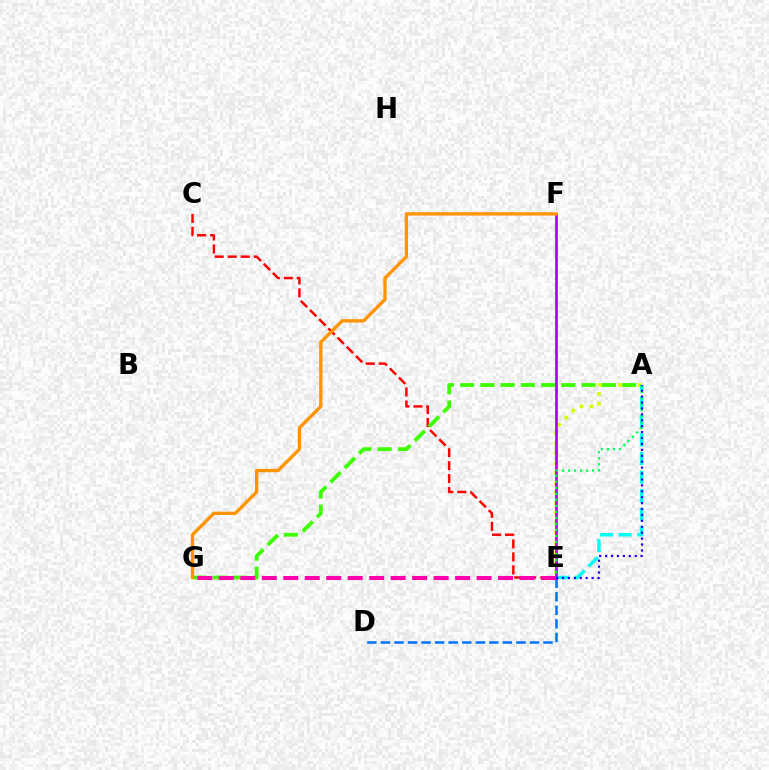{('A', 'E'): [{'color': '#d1ff00', 'line_style': 'dotted', 'thickness': 2.7}, {'color': '#00fff6', 'line_style': 'dashed', 'thickness': 2.52}, {'color': '#00ff5c', 'line_style': 'dotted', 'thickness': 1.64}, {'color': '#2500ff', 'line_style': 'dotted', 'thickness': 1.61}], ('C', 'E'): [{'color': '#ff0000', 'line_style': 'dashed', 'thickness': 1.76}], ('A', 'G'): [{'color': '#3dff00', 'line_style': 'dashed', 'thickness': 2.75}], ('D', 'E'): [{'color': '#0074ff', 'line_style': 'dashed', 'thickness': 1.84}], ('E', 'G'): [{'color': '#ff00ac', 'line_style': 'dashed', 'thickness': 2.92}], ('E', 'F'): [{'color': '#b900ff', 'line_style': 'solid', 'thickness': 2.0}], ('F', 'G'): [{'color': '#ff9400', 'line_style': 'solid', 'thickness': 2.4}]}